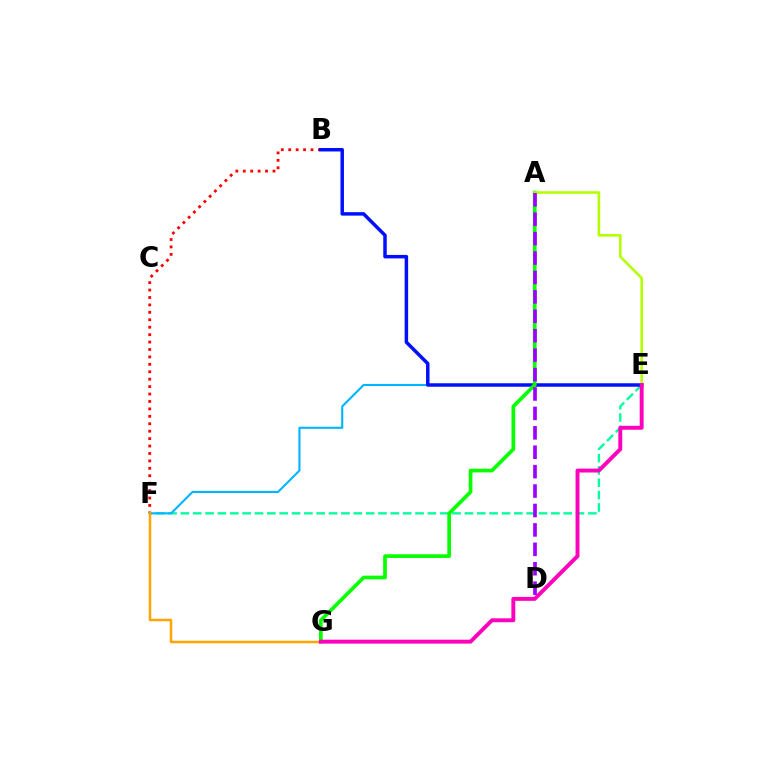{('E', 'F'): [{'color': '#00ff9d', 'line_style': 'dashed', 'thickness': 1.68}, {'color': '#00b5ff', 'line_style': 'solid', 'thickness': 1.52}], ('B', 'F'): [{'color': '#ff0000', 'line_style': 'dotted', 'thickness': 2.02}], ('B', 'E'): [{'color': '#0010ff', 'line_style': 'solid', 'thickness': 2.51}], ('A', 'G'): [{'color': '#08ff00', 'line_style': 'solid', 'thickness': 2.66}], ('A', 'E'): [{'color': '#b3ff00', 'line_style': 'solid', 'thickness': 1.87}], ('F', 'G'): [{'color': '#ffa500', 'line_style': 'solid', 'thickness': 1.8}], ('E', 'G'): [{'color': '#ff00bd', 'line_style': 'solid', 'thickness': 2.81}], ('A', 'D'): [{'color': '#9b00ff', 'line_style': 'dashed', 'thickness': 2.64}]}